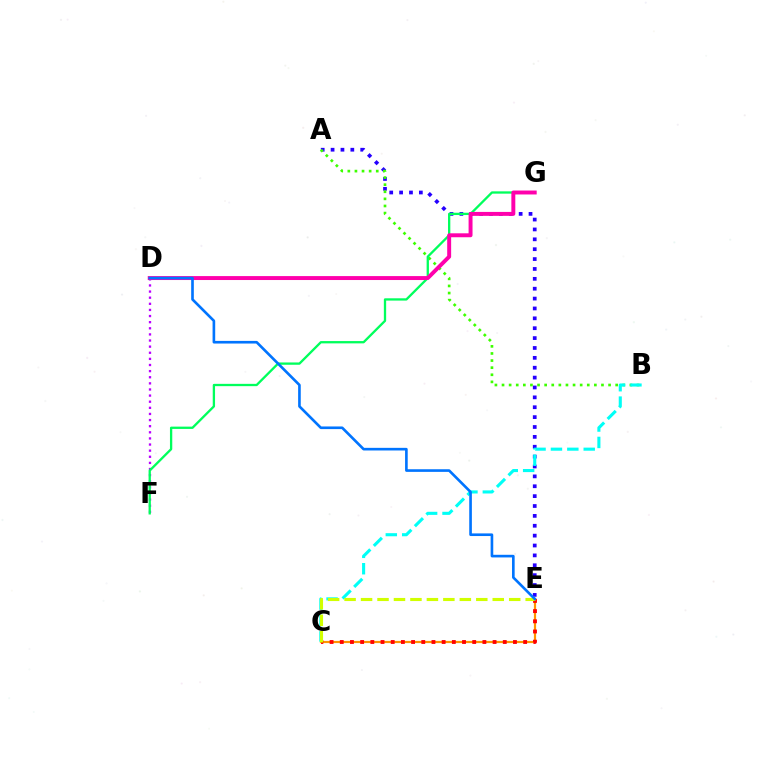{('A', 'E'): [{'color': '#2500ff', 'line_style': 'dotted', 'thickness': 2.68}], ('C', 'E'): [{'color': '#ff9400', 'line_style': 'solid', 'thickness': 1.58}, {'color': '#ff0000', 'line_style': 'dotted', 'thickness': 2.77}, {'color': '#d1ff00', 'line_style': 'dashed', 'thickness': 2.24}], ('A', 'B'): [{'color': '#3dff00', 'line_style': 'dotted', 'thickness': 1.93}], ('D', 'F'): [{'color': '#b900ff', 'line_style': 'dotted', 'thickness': 1.66}], ('F', 'G'): [{'color': '#00ff5c', 'line_style': 'solid', 'thickness': 1.66}], ('B', 'C'): [{'color': '#00fff6', 'line_style': 'dashed', 'thickness': 2.23}], ('D', 'G'): [{'color': '#ff00ac', 'line_style': 'solid', 'thickness': 2.84}], ('D', 'E'): [{'color': '#0074ff', 'line_style': 'solid', 'thickness': 1.9}]}